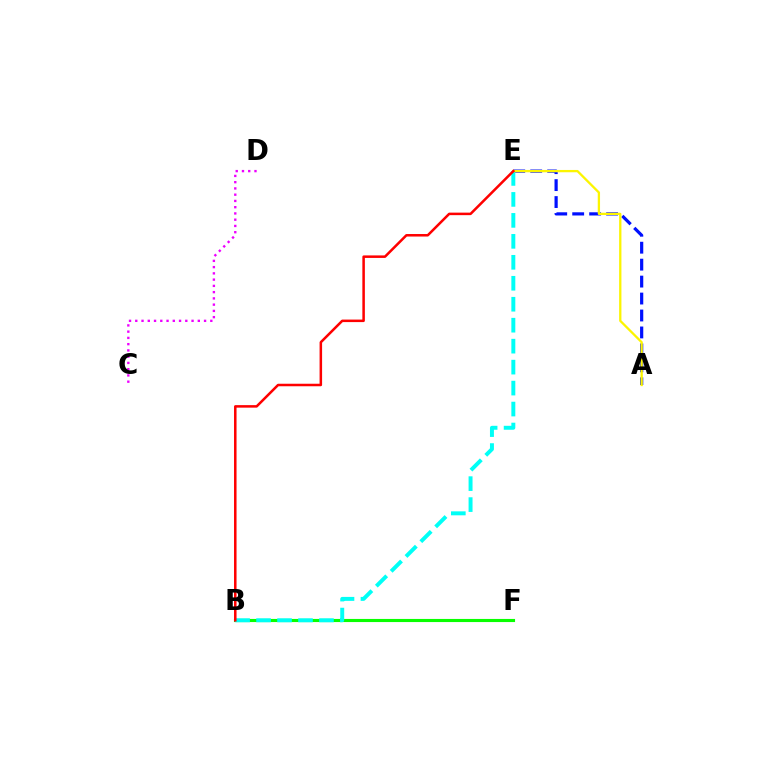{('B', 'F'): [{'color': '#08ff00', 'line_style': 'solid', 'thickness': 2.25}], ('A', 'E'): [{'color': '#0010ff', 'line_style': 'dashed', 'thickness': 2.3}, {'color': '#fcf500', 'line_style': 'solid', 'thickness': 1.65}], ('B', 'E'): [{'color': '#00fff6', 'line_style': 'dashed', 'thickness': 2.85}, {'color': '#ff0000', 'line_style': 'solid', 'thickness': 1.81}], ('C', 'D'): [{'color': '#ee00ff', 'line_style': 'dotted', 'thickness': 1.7}]}